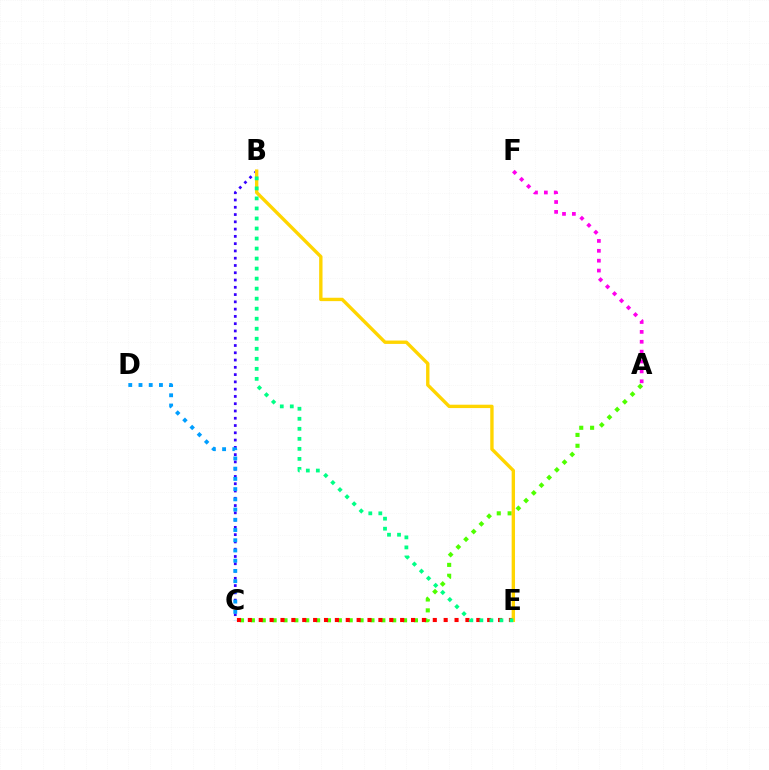{('B', 'C'): [{'color': '#3700ff', 'line_style': 'dotted', 'thickness': 1.98}], ('A', 'F'): [{'color': '#ff00ed', 'line_style': 'dotted', 'thickness': 2.68}], ('A', 'C'): [{'color': '#4fff00', 'line_style': 'dotted', 'thickness': 2.95}], ('C', 'D'): [{'color': '#009eff', 'line_style': 'dotted', 'thickness': 2.78}], ('C', 'E'): [{'color': '#ff0000', 'line_style': 'dotted', 'thickness': 2.96}], ('B', 'E'): [{'color': '#ffd500', 'line_style': 'solid', 'thickness': 2.43}, {'color': '#00ff86', 'line_style': 'dotted', 'thickness': 2.72}]}